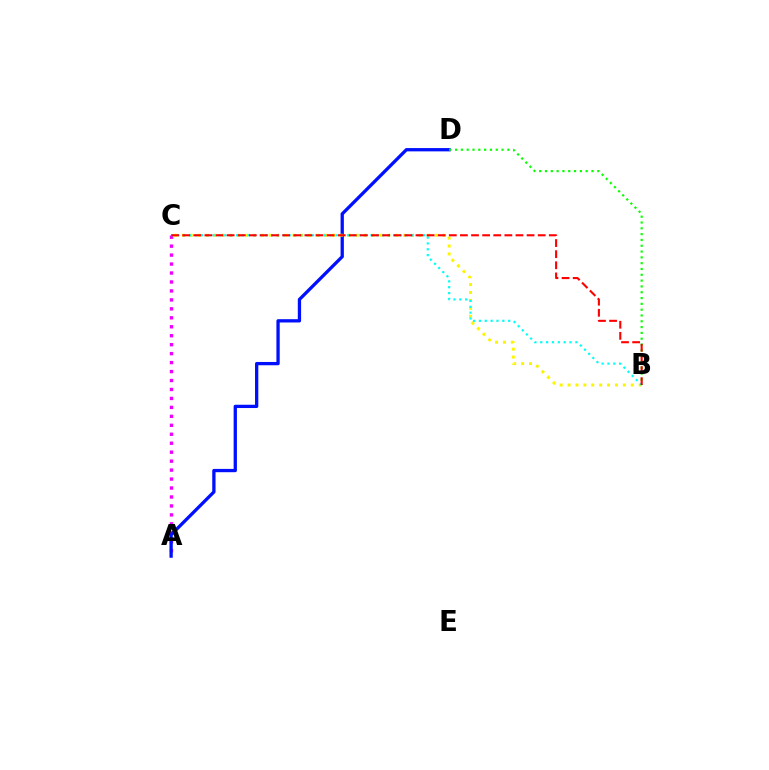{('A', 'C'): [{'color': '#ee00ff', 'line_style': 'dotted', 'thickness': 2.43}], ('A', 'D'): [{'color': '#0010ff', 'line_style': 'solid', 'thickness': 2.37}], ('B', 'C'): [{'color': '#fcf500', 'line_style': 'dotted', 'thickness': 2.15}, {'color': '#00fff6', 'line_style': 'dotted', 'thickness': 1.59}, {'color': '#ff0000', 'line_style': 'dashed', 'thickness': 1.51}], ('B', 'D'): [{'color': '#08ff00', 'line_style': 'dotted', 'thickness': 1.58}]}